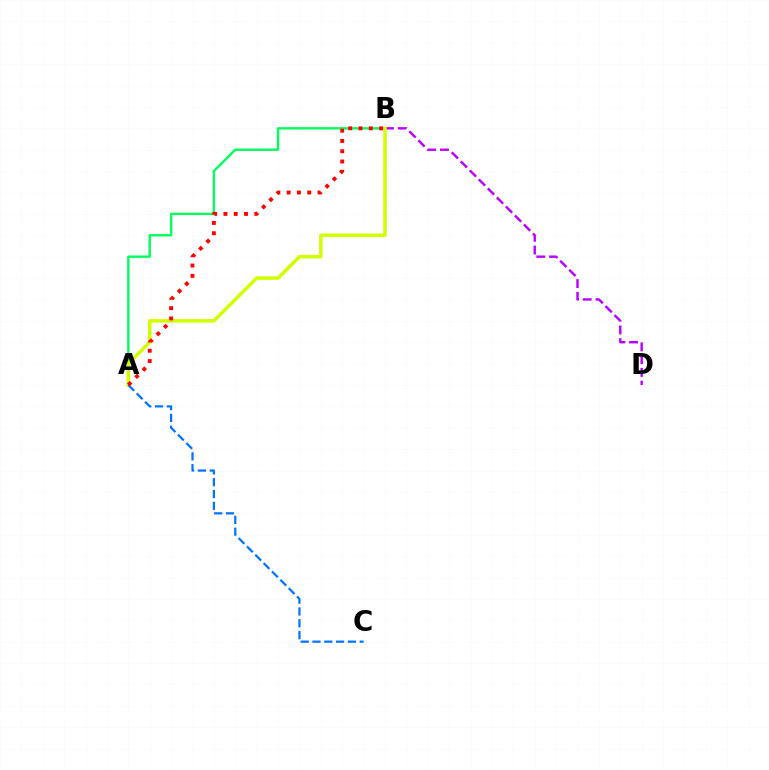{('B', 'D'): [{'color': '#b900ff', 'line_style': 'dashed', 'thickness': 1.73}], ('A', 'B'): [{'color': '#00ff5c', 'line_style': 'solid', 'thickness': 1.72}, {'color': '#d1ff00', 'line_style': 'solid', 'thickness': 2.53}, {'color': '#ff0000', 'line_style': 'dotted', 'thickness': 2.8}], ('A', 'C'): [{'color': '#0074ff', 'line_style': 'dashed', 'thickness': 1.6}]}